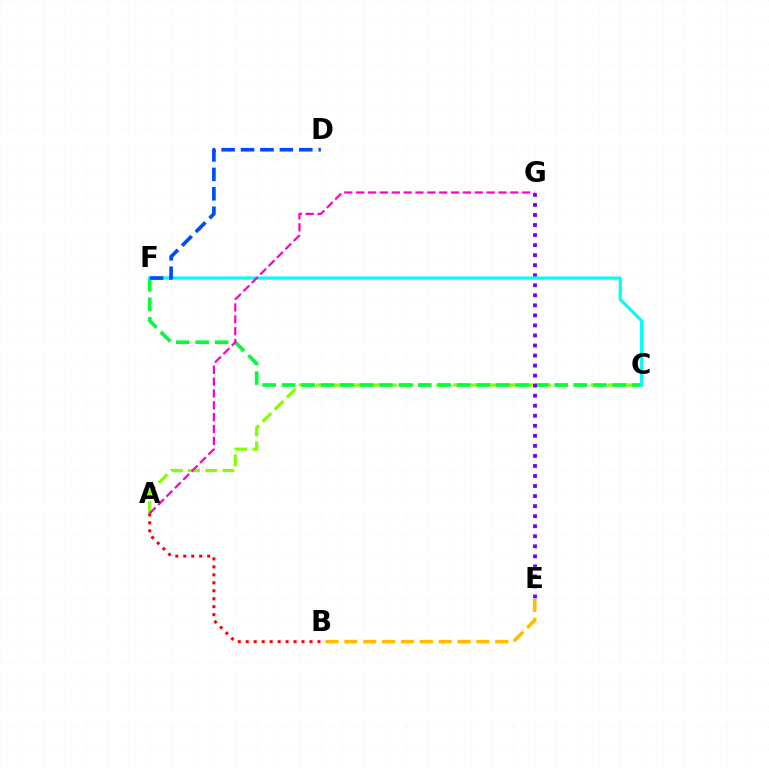{('A', 'C'): [{'color': '#84ff00', 'line_style': 'dashed', 'thickness': 2.33}], ('C', 'F'): [{'color': '#00ff39', 'line_style': 'dashed', 'thickness': 2.64}, {'color': '#00fff6', 'line_style': 'solid', 'thickness': 2.33}], ('A', 'B'): [{'color': '#ff0000', 'line_style': 'dotted', 'thickness': 2.17}], ('E', 'G'): [{'color': '#7200ff', 'line_style': 'dotted', 'thickness': 2.73}], ('B', 'E'): [{'color': '#ffbd00', 'line_style': 'dashed', 'thickness': 2.56}], ('D', 'F'): [{'color': '#004bff', 'line_style': 'dashed', 'thickness': 2.64}], ('A', 'G'): [{'color': '#ff00cf', 'line_style': 'dashed', 'thickness': 1.61}]}